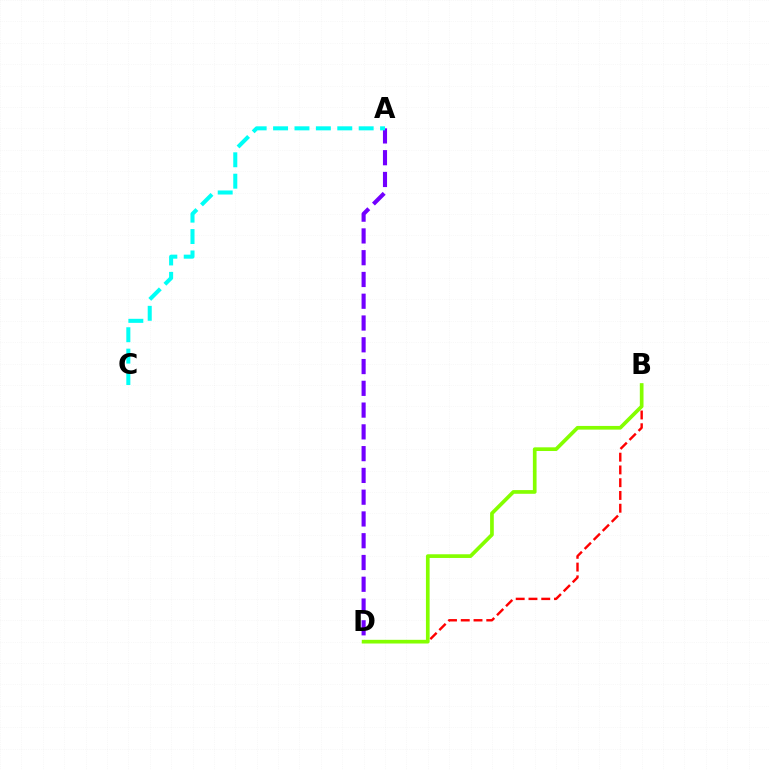{('A', 'D'): [{'color': '#7200ff', 'line_style': 'dashed', 'thickness': 2.96}], ('A', 'C'): [{'color': '#00fff6', 'line_style': 'dashed', 'thickness': 2.91}], ('B', 'D'): [{'color': '#ff0000', 'line_style': 'dashed', 'thickness': 1.73}, {'color': '#84ff00', 'line_style': 'solid', 'thickness': 2.66}]}